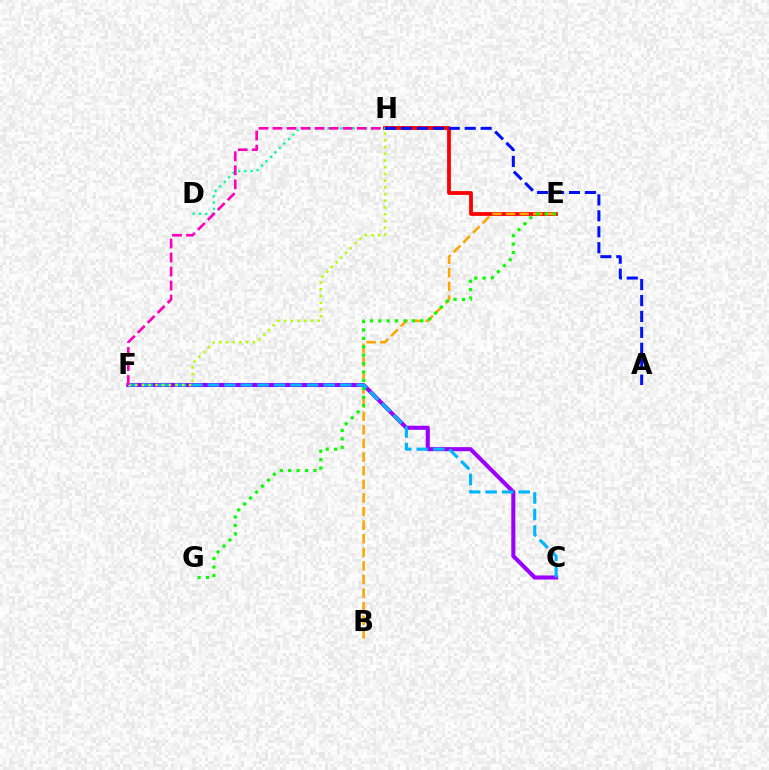{('E', 'H'): [{'color': '#ff0000', 'line_style': 'solid', 'thickness': 2.74}], ('B', 'E'): [{'color': '#ffa500', 'line_style': 'dashed', 'thickness': 1.85}], ('D', 'H'): [{'color': '#00ff9d', 'line_style': 'dotted', 'thickness': 1.71}], ('C', 'F'): [{'color': '#9b00ff', 'line_style': 'solid', 'thickness': 2.93}, {'color': '#00b5ff', 'line_style': 'dashed', 'thickness': 2.25}], ('E', 'G'): [{'color': '#08ff00', 'line_style': 'dotted', 'thickness': 2.29}], ('A', 'H'): [{'color': '#0010ff', 'line_style': 'dashed', 'thickness': 2.16}], ('F', 'H'): [{'color': '#b3ff00', 'line_style': 'dotted', 'thickness': 1.82}, {'color': '#ff00bd', 'line_style': 'dashed', 'thickness': 1.91}]}